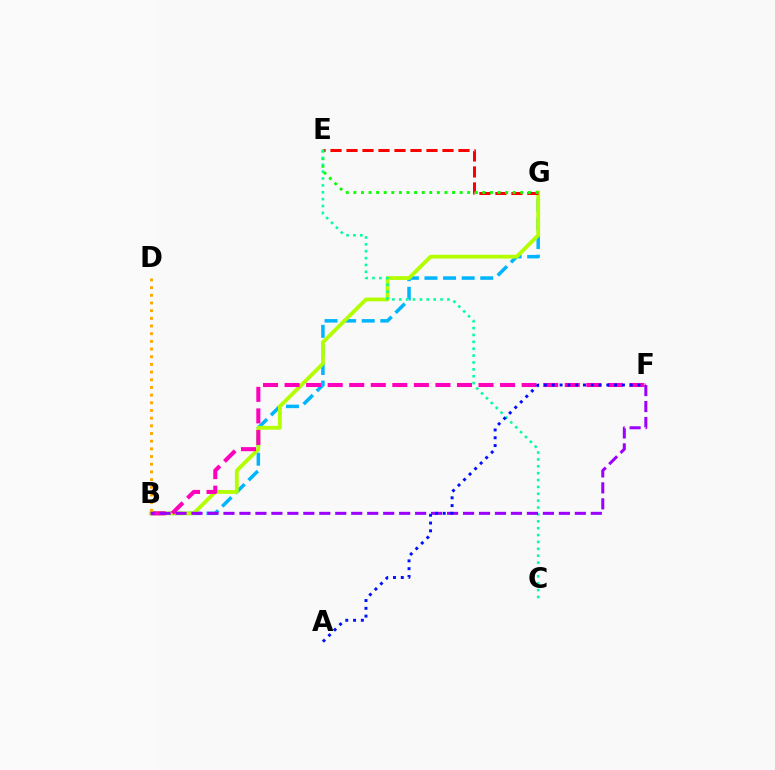{('B', 'G'): [{'color': '#00b5ff', 'line_style': 'dashed', 'thickness': 2.53}, {'color': '#b3ff00', 'line_style': 'solid', 'thickness': 2.73}], ('E', 'G'): [{'color': '#ff0000', 'line_style': 'dashed', 'thickness': 2.17}, {'color': '#08ff00', 'line_style': 'dotted', 'thickness': 2.06}], ('B', 'F'): [{'color': '#ff00bd', 'line_style': 'dashed', 'thickness': 2.93}, {'color': '#9b00ff', 'line_style': 'dashed', 'thickness': 2.17}], ('C', 'E'): [{'color': '#00ff9d', 'line_style': 'dotted', 'thickness': 1.87}], ('B', 'D'): [{'color': '#ffa500', 'line_style': 'dotted', 'thickness': 2.09}], ('A', 'F'): [{'color': '#0010ff', 'line_style': 'dotted', 'thickness': 2.12}]}